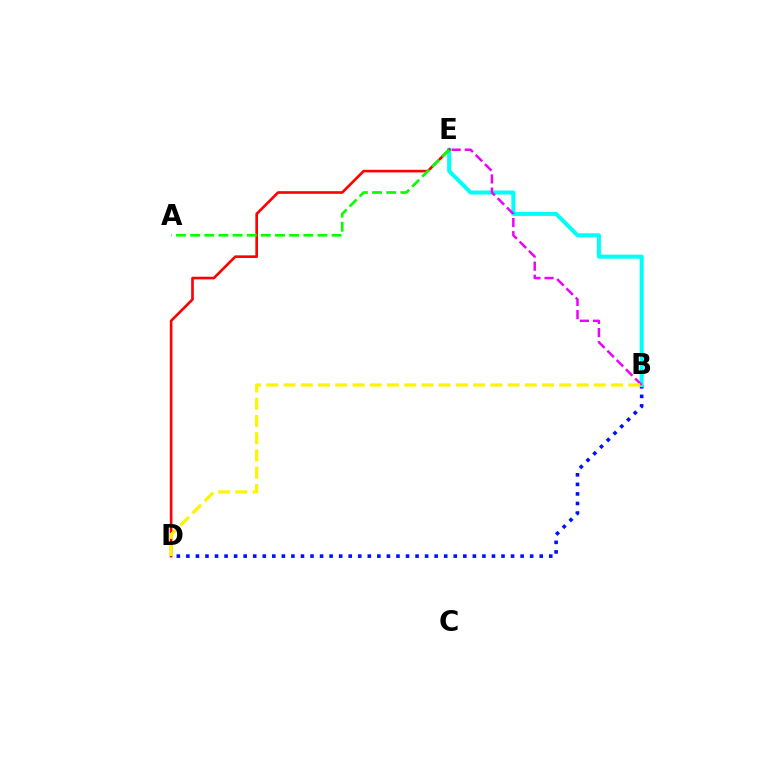{('B', 'D'): [{'color': '#0010ff', 'line_style': 'dotted', 'thickness': 2.59}, {'color': '#fcf500', 'line_style': 'dashed', 'thickness': 2.34}], ('B', 'E'): [{'color': '#00fff6', 'line_style': 'solid', 'thickness': 2.91}, {'color': '#ee00ff', 'line_style': 'dashed', 'thickness': 1.78}], ('D', 'E'): [{'color': '#ff0000', 'line_style': 'solid', 'thickness': 1.9}], ('A', 'E'): [{'color': '#08ff00', 'line_style': 'dashed', 'thickness': 1.92}]}